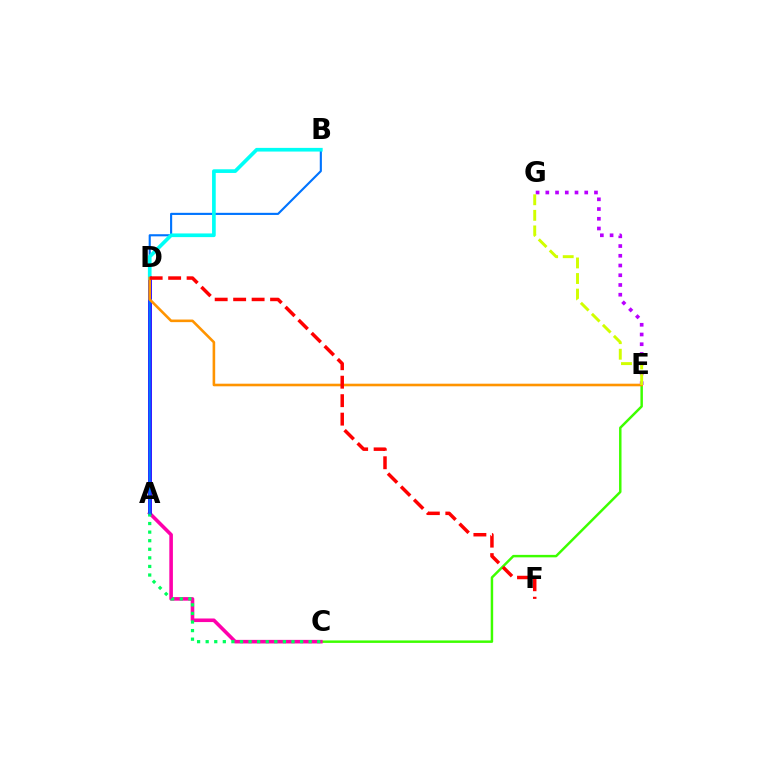{('C', 'E'): [{'color': '#3dff00', 'line_style': 'solid', 'thickness': 1.77}], ('A', 'C'): [{'color': '#ff00ac', 'line_style': 'solid', 'thickness': 2.58}, {'color': '#00ff5c', 'line_style': 'dotted', 'thickness': 2.33}], ('A', 'D'): [{'color': '#2500ff', 'line_style': 'solid', 'thickness': 2.73}], ('E', 'G'): [{'color': '#b900ff', 'line_style': 'dotted', 'thickness': 2.64}, {'color': '#d1ff00', 'line_style': 'dashed', 'thickness': 2.12}], ('A', 'B'): [{'color': '#0074ff', 'line_style': 'solid', 'thickness': 1.53}], ('B', 'D'): [{'color': '#00fff6', 'line_style': 'solid', 'thickness': 2.65}], ('D', 'E'): [{'color': '#ff9400', 'line_style': 'solid', 'thickness': 1.87}], ('D', 'F'): [{'color': '#ff0000', 'line_style': 'dashed', 'thickness': 2.51}]}